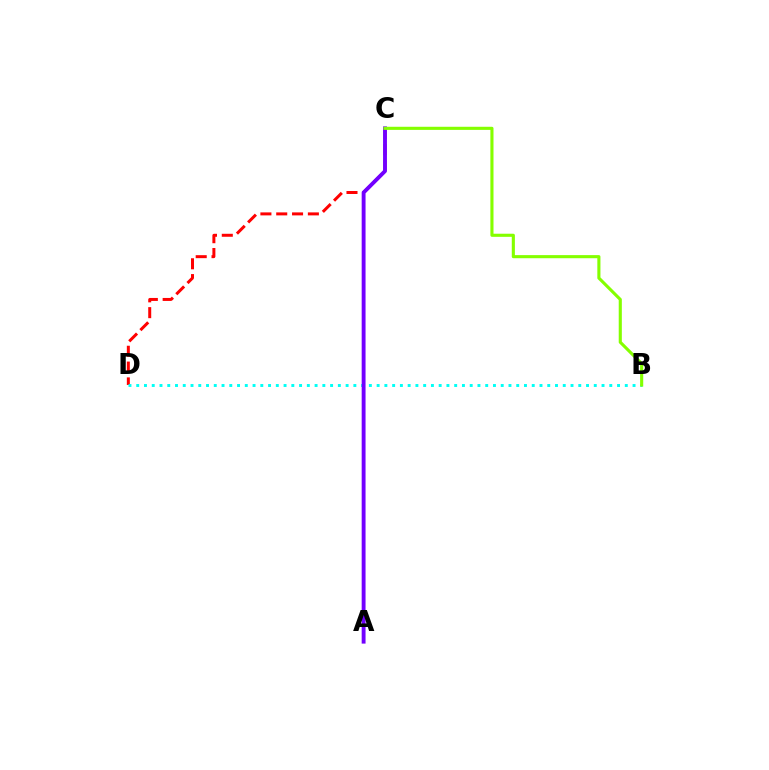{('C', 'D'): [{'color': '#ff0000', 'line_style': 'dashed', 'thickness': 2.15}], ('B', 'D'): [{'color': '#00fff6', 'line_style': 'dotted', 'thickness': 2.11}], ('A', 'C'): [{'color': '#7200ff', 'line_style': 'solid', 'thickness': 2.79}], ('B', 'C'): [{'color': '#84ff00', 'line_style': 'solid', 'thickness': 2.24}]}